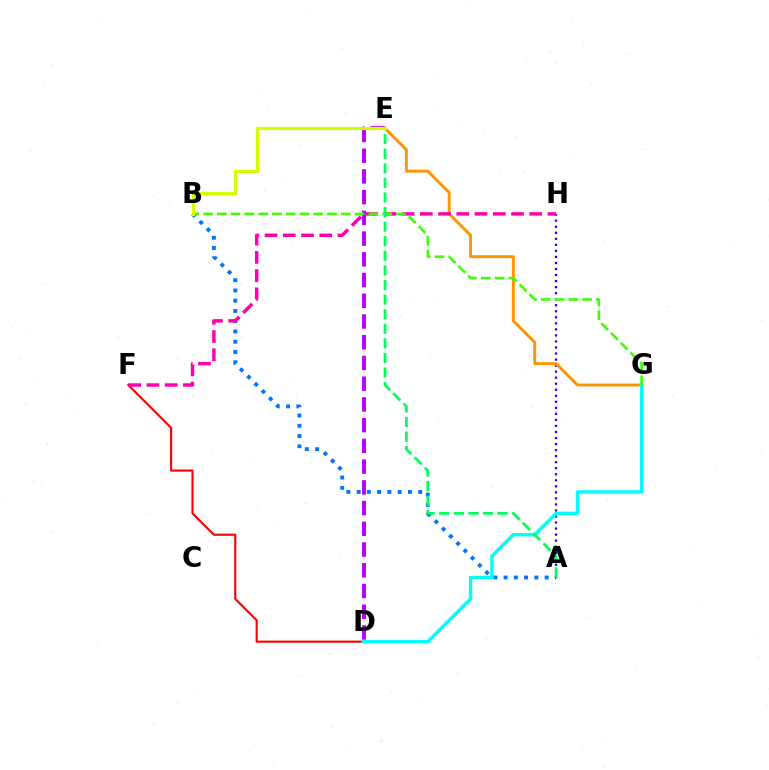{('D', 'F'): [{'color': '#ff0000', 'line_style': 'solid', 'thickness': 1.53}], ('A', 'B'): [{'color': '#0074ff', 'line_style': 'dotted', 'thickness': 2.79}], ('A', 'H'): [{'color': '#2500ff', 'line_style': 'dotted', 'thickness': 1.64}], ('D', 'E'): [{'color': '#b900ff', 'line_style': 'dashed', 'thickness': 2.82}], ('E', 'G'): [{'color': '#ff9400', 'line_style': 'solid', 'thickness': 2.1}], ('F', 'H'): [{'color': '#ff00ac', 'line_style': 'dashed', 'thickness': 2.48}], ('D', 'G'): [{'color': '#00fff6', 'line_style': 'solid', 'thickness': 2.45}], ('B', 'G'): [{'color': '#3dff00', 'line_style': 'dashed', 'thickness': 1.87}], ('A', 'E'): [{'color': '#00ff5c', 'line_style': 'dashed', 'thickness': 1.98}], ('B', 'E'): [{'color': '#d1ff00', 'line_style': 'solid', 'thickness': 2.32}]}